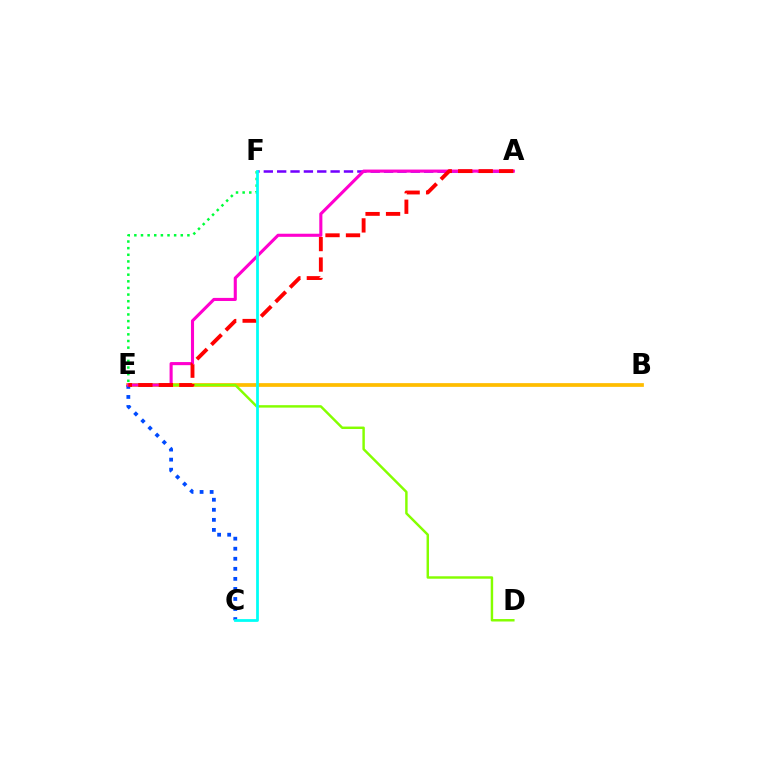{('B', 'E'): [{'color': '#ffbd00', 'line_style': 'solid', 'thickness': 2.68}], ('D', 'E'): [{'color': '#84ff00', 'line_style': 'solid', 'thickness': 1.76}], ('C', 'E'): [{'color': '#004bff', 'line_style': 'dotted', 'thickness': 2.73}], ('A', 'F'): [{'color': '#7200ff', 'line_style': 'dashed', 'thickness': 1.82}], ('A', 'E'): [{'color': '#ff00cf', 'line_style': 'solid', 'thickness': 2.23}, {'color': '#ff0000', 'line_style': 'dashed', 'thickness': 2.78}], ('E', 'F'): [{'color': '#00ff39', 'line_style': 'dotted', 'thickness': 1.8}], ('C', 'F'): [{'color': '#00fff6', 'line_style': 'solid', 'thickness': 1.99}]}